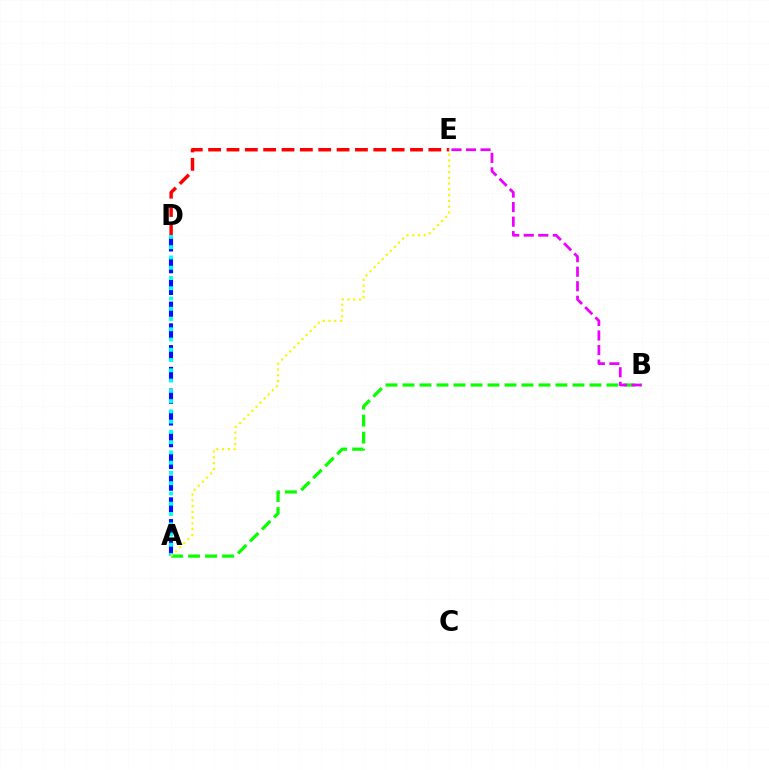{('D', 'E'): [{'color': '#ff0000', 'line_style': 'dashed', 'thickness': 2.49}], ('A', 'D'): [{'color': '#0010ff', 'line_style': 'dashed', 'thickness': 2.95}, {'color': '#00fff6', 'line_style': 'dotted', 'thickness': 2.79}], ('A', 'B'): [{'color': '#08ff00', 'line_style': 'dashed', 'thickness': 2.31}], ('B', 'E'): [{'color': '#ee00ff', 'line_style': 'dashed', 'thickness': 1.97}], ('A', 'E'): [{'color': '#fcf500', 'line_style': 'dotted', 'thickness': 1.57}]}